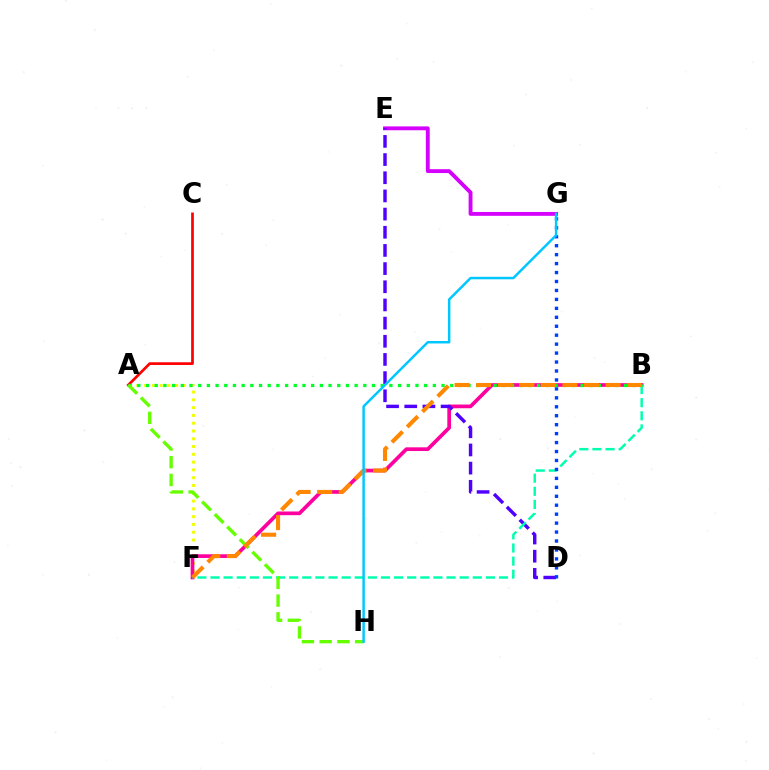{('A', 'F'): [{'color': '#eeff00', 'line_style': 'dotted', 'thickness': 2.12}], ('E', 'G'): [{'color': '#d600ff', 'line_style': 'solid', 'thickness': 2.78}], ('B', 'F'): [{'color': '#ff00a0', 'line_style': 'solid', 'thickness': 2.66}, {'color': '#00ffaf', 'line_style': 'dashed', 'thickness': 1.78}, {'color': '#ff8800', 'line_style': 'dashed', 'thickness': 2.93}], ('D', 'E'): [{'color': '#4f00ff', 'line_style': 'dashed', 'thickness': 2.47}], ('A', 'C'): [{'color': '#ff0000', 'line_style': 'solid', 'thickness': 1.95}], ('D', 'G'): [{'color': '#003fff', 'line_style': 'dotted', 'thickness': 2.43}], ('A', 'B'): [{'color': '#00ff27', 'line_style': 'dotted', 'thickness': 2.36}], ('A', 'H'): [{'color': '#66ff00', 'line_style': 'dashed', 'thickness': 2.41}], ('G', 'H'): [{'color': '#00c7ff', 'line_style': 'solid', 'thickness': 1.78}]}